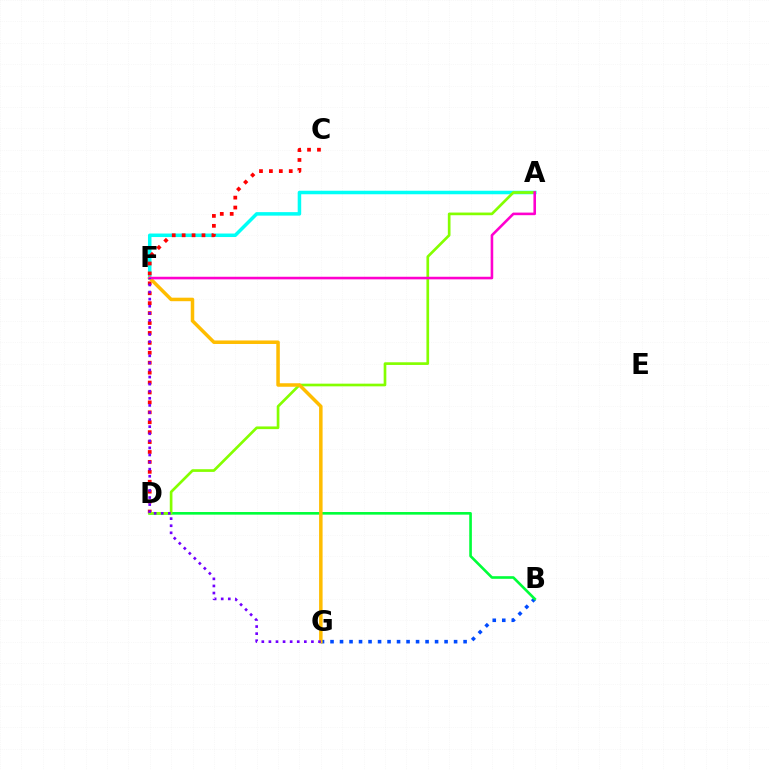{('A', 'F'): [{'color': '#00fff6', 'line_style': 'solid', 'thickness': 2.53}, {'color': '#ff00cf', 'line_style': 'solid', 'thickness': 1.86}], ('B', 'G'): [{'color': '#004bff', 'line_style': 'dotted', 'thickness': 2.58}], ('B', 'D'): [{'color': '#00ff39', 'line_style': 'solid', 'thickness': 1.89}], ('C', 'D'): [{'color': '#ff0000', 'line_style': 'dotted', 'thickness': 2.7}], ('A', 'D'): [{'color': '#84ff00', 'line_style': 'solid', 'thickness': 1.93}], ('F', 'G'): [{'color': '#ffbd00', 'line_style': 'solid', 'thickness': 2.52}, {'color': '#7200ff', 'line_style': 'dotted', 'thickness': 1.93}]}